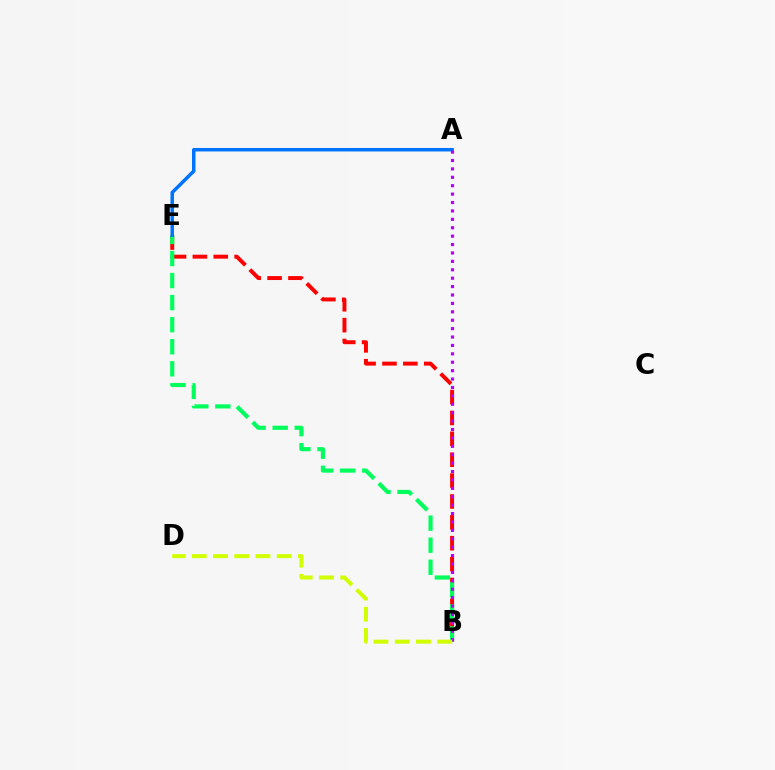{('B', 'E'): [{'color': '#ff0000', 'line_style': 'dashed', 'thickness': 2.84}, {'color': '#00ff5c', 'line_style': 'dashed', 'thickness': 3.0}], ('A', 'E'): [{'color': '#0074ff', 'line_style': 'solid', 'thickness': 2.52}], ('A', 'B'): [{'color': '#b900ff', 'line_style': 'dotted', 'thickness': 2.28}], ('B', 'D'): [{'color': '#d1ff00', 'line_style': 'dashed', 'thickness': 2.88}]}